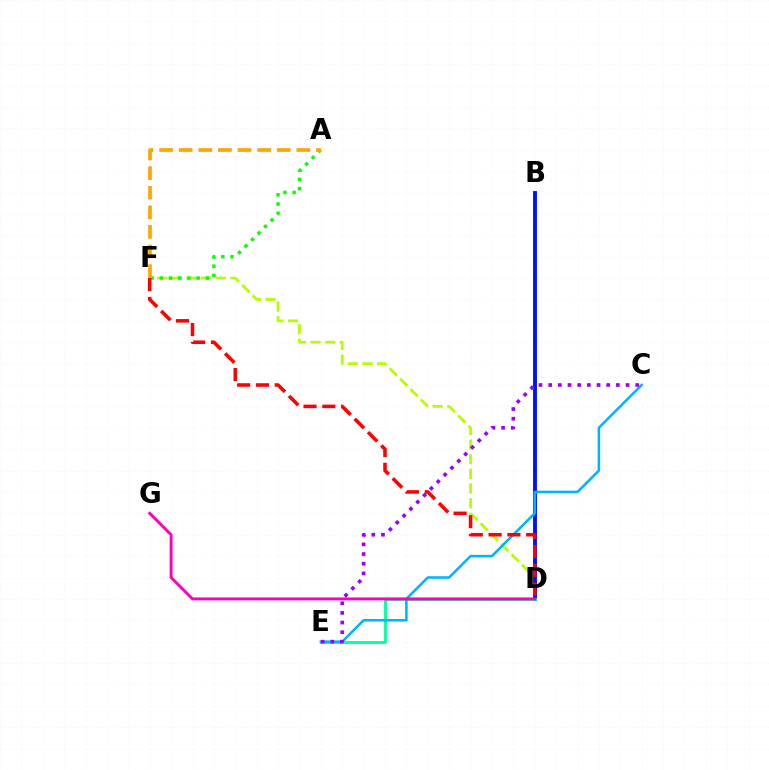{('D', 'F'): [{'color': '#b3ff00', 'line_style': 'dashed', 'thickness': 1.99}, {'color': '#ff0000', 'line_style': 'dashed', 'thickness': 2.55}], ('A', 'F'): [{'color': '#08ff00', 'line_style': 'dotted', 'thickness': 2.5}, {'color': '#ffa500', 'line_style': 'dashed', 'thickness': 2.66}], ('B', 'D'): [{'color': '#0010ff', 'line_style': 'solid', 'thickness': 2.79}], ('D', 'E'): [{'color': '#00ff9d', 'line_style': 'solid', 'thickness': 2.03}], ('C', 'E'): [{'color': '#00b5ff', 'line_style': 'solid', 'thickness': 1.85}, {'color': '#9b00ff', 'line_style': 'dotted', 'thickness': 2.63}], ('D', 'G'): [{'color': '#ff00bd', 'line_style': 'solid', 'thickness': 2.11}]}